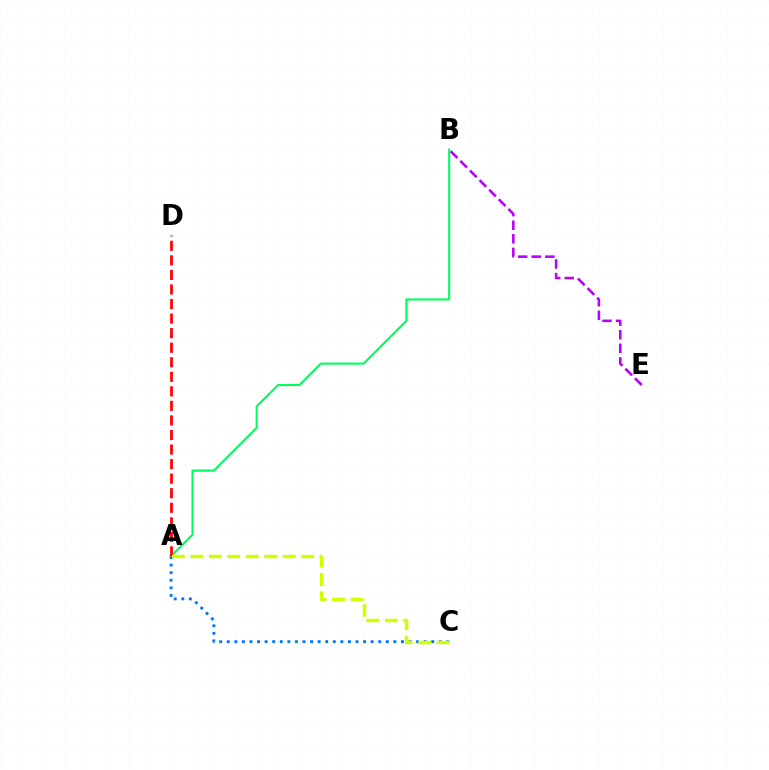{('A', 'C'): [{'color': '#0074ff', 'line_style': 'dotted', 'thickness': 2.06}, {'color': '#d1ff00', 'line_style': 'dashed', 'thickness': 2.51}], ('A', 'B'): [{'color': '#00ff5c', 'line_style': 'solid', 'thickness': 1.52}], ('A', 'D'): [{'color': '#ff0000', 'line_style': 'dashed', 'thickness': 1.98}], ('B', 'E'): [{'color': '#b900ff', 'line_style': 'dashed', 'thickness': 1.85}]}